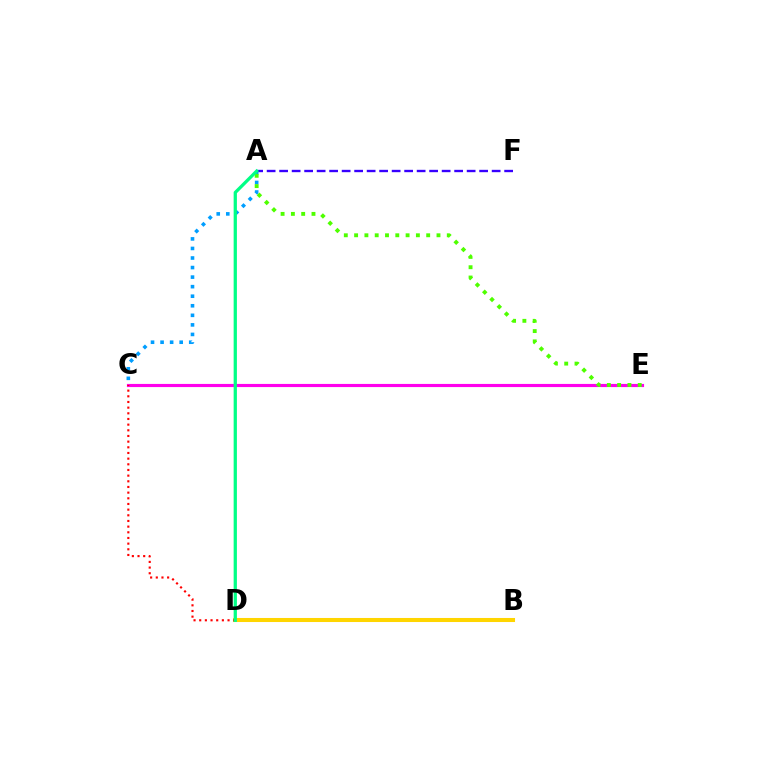{('A', 'C'): [{'color': '#009eff', 'line_style': 'dotted', 'thickness': 2.6}], ('B', 'D'): [{'color': '#ffd500', 'line_style': 'solid', 'thickness': 2.92}], ('A', 'F'): [{'color': '#3700ff', 'line_style': 'dashed', 'thickness': 1.7}], ('C', 'E'): [{'color': '#ff00ed', 'line_style': 'solid', 'thickness': 2.27}], ('C', 'D'): [{'color': '#ff0000', 'line_style': 'dotted', 'thickness': 1.54}], ('A', 'E'): [{'color': '#4fff00', 'line_style': 'dotted', 'thickness': 2.8}], ('A', 'D'): [{'color': '#00ff86', 'line_style': 'solid', 'thickness': 2.35}]}